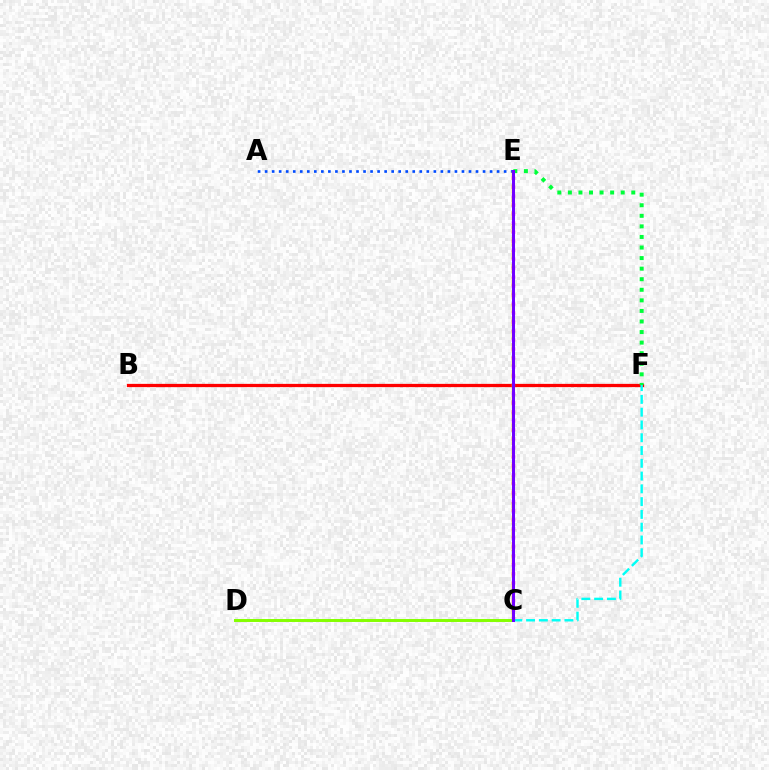{('B', 'F'): [{'color': '#ff0000', 'line_style': 'solid', 'thickness': 2.35}], ('C', 'E'): [{'color': '#ff00cf', 'line_style': 'dotted', 'thickness': 2.44}, {'color': '#ffbd00', 'line_style': 'dashed', 'thickness': 1.8}, {'color': '#7200ff', 'line_style': 'solid', 'thickness': 2.17}], ('C', 'D'): [{'color': '#84ff00', 'line_style': 'solid', 'thickness': 2.13}], ('A', 'E'): [{'color': '#004bff', 'line_style': 'dotted', 'thickness': 1.91}], ('C', 'F'): [{'color': '#00fff6', 'line_style': 'dashed', 'thickness': 1.74}], ('E', 'F'): [{'color': '#00ff39', 'line_style': 'dotted', 'thickness': 2.87}]}